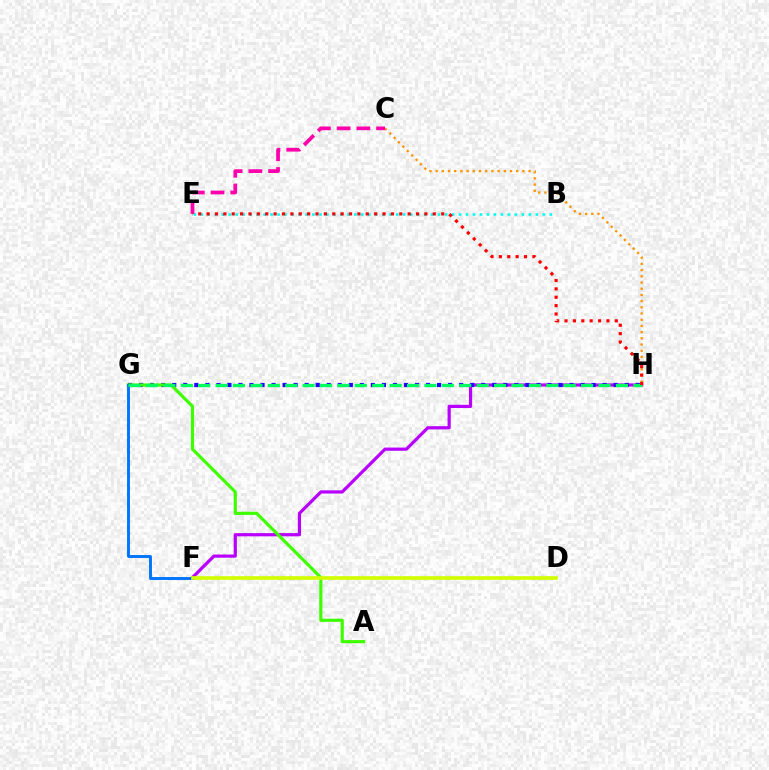{('B', 'E'): [{'color': '#00fff6', 'line_style': 'dotted', 'thickness': 1.9}], ('F', 'H'): [{'color': '#b900ff', 'line_style': 'solid', 'thickness': 2.3}], ('G', 'H'): [{'color': '#2500ff', 'line_style': 'dotted', 'thickness': 3.0}, {'color': '#00ff5c', 'line_style': 'dashed', 'thickness': 2.36}], ('C', 'H'): [{'color': '#ff9400', 'line_style': 'dotted', 'thickness': 1.68}], ('A', 'G'): [{'color': '#3dff00', 'line_style': 'solid', 'thickness': 2.28}], ('F', 'G'): [{'color': '#0074ff', 'line_style': 'solid', 'thickness': 2.09}], ('C', 'E'): [{'color': '#ff00ac', 'line_style': 'dashed', 'thickness': 2.68}], ('E', 'H'): [{'color': '#ff0000', 'line_style': 'dotted', 'thickness': 2.28}], ('D', 'F'): [{'color': '#d1ff00', 'line_style': 'solid', 'thickness': 2.64}]}